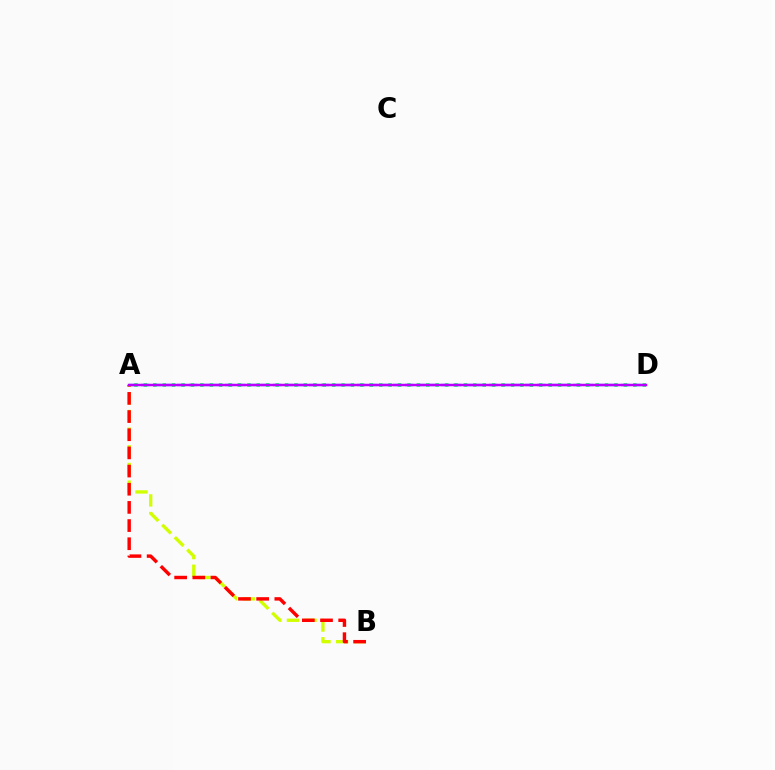{('A', 'D'): [{'color': '#0074ff', 'line_style': 'dashed', 'thickness': 1.63}, {'color': '#00ff5c', 'line_style': 'dotted', 'thickness': 2.56}, {'color': '#b900ff', 'line_style': 'solid', 'thickness': 1.79}], ('A', 'B'): [{'color': '#d1ff00', 'line_style': 'dashed', 'thickness': 2.4}, {'color': '#ff0000', 'line_style': 'dashed', 'thickness': 2.47}]}